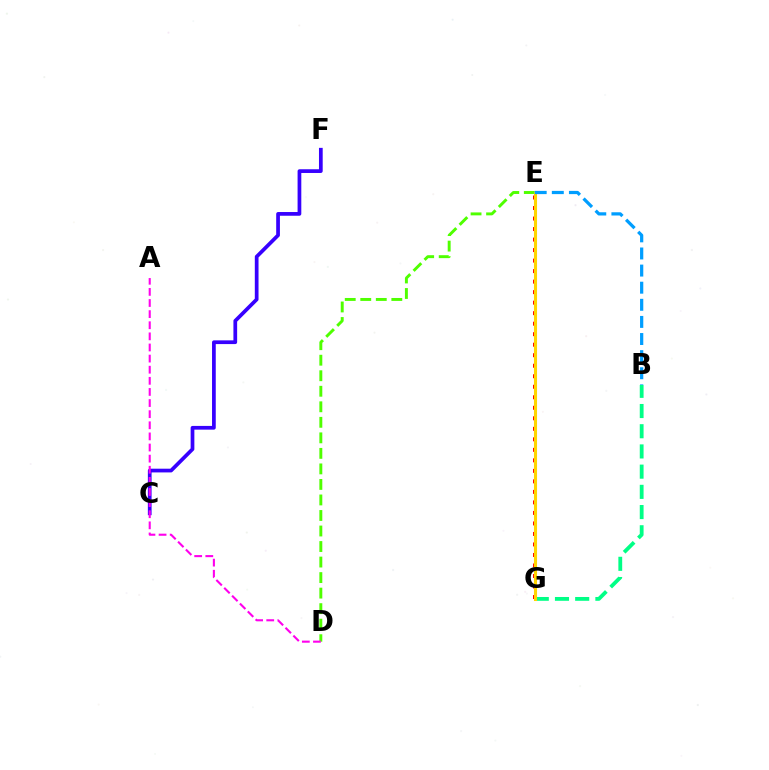{('D', 'E'): [{'color': '#4fff00', 'line_style': 'dashed', 'thickness': 2.11}], ('B', 'G'): [{'color': '#00ff86', 'line_style': 'dashed', 'thickness': 2.75}], ('C', 'F'): [{'color': '#3700ff', 'line_style': 'solid', 'thickness': 2.68}], ('A', 'D'): [{'color': '#ff00ed', 'line_style': 'dashed', 'thickness': 1.51}], ('E', 'G'): [{'color': '#ff0000', 'line_style': 'dotted', 'thickness': 2.86}, {'color': '#ffd500', 'line_style': 'solid', 'thickness': 2.22}], ('B', 'E'): [{'color': '#009eff', 'line_style': 'dashed', 'thickness': 2.32}]}